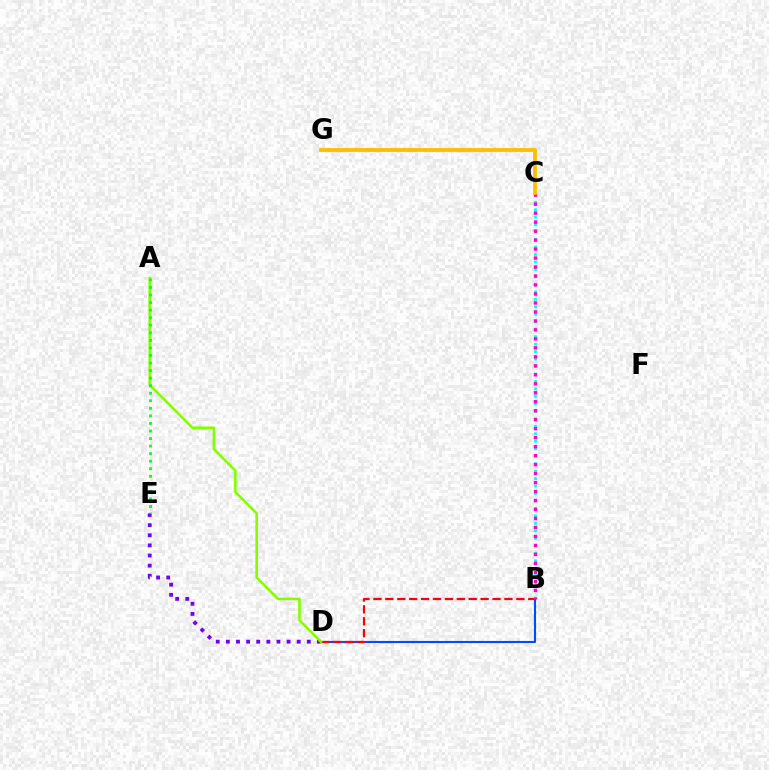{('B', 'C'): [{'color': '#00fff6', 'line_style': 'dotted', 'thickness': 2.03}, {'color': '#ff00cf', 'line_style': 'dotted', 'thickness': 2.44}], ('B', 'D'): [{'color': '#004bff', 'line_style': 'solid', 'thickness': 1.53}, {'color': '#ff0000', 'line_style': 'dashed', 'thickness': 1.62}], ('D', 'E'): [{'color': '#7200ff', 'line_style': 'dotted', 'thickness': 2.75}], ('A', 'D'): [{'color': '#84ff00', 'line_style': 'solid', 'thickness': 1.89}], ('A', 'E'): [{'color': '#00ff39', 'line_style': 'dotted', 'thickness': 2.05}], ('C', 'G'): [{'color': '#ffbd00', 'line_style': 'solid', 'thickness': 2.74}]}